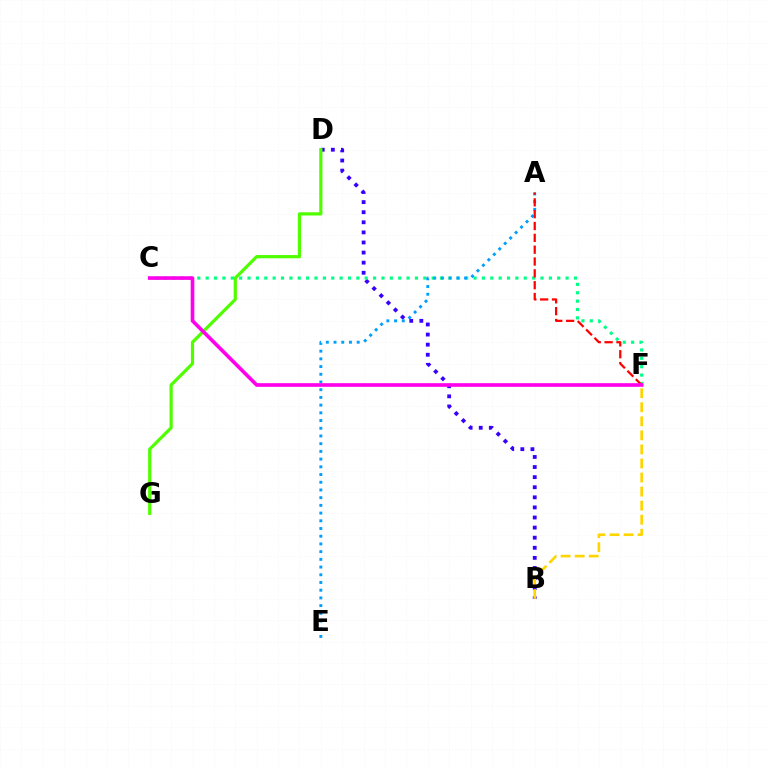{('B', 'D'): [{'color': '#3700ff', 'line_style': 'dotted', 'thickness': 2.74}], ('B', 'F'): [{'color': '#ffd500', 'line_style': 'dashed', 'thickness': 1.91}], ('C', 'F'): [{'color': '#00ff86', 'line_style': 'dotted', 'thickness': 2.27}, {'color': '#ff00ed', 'line_style': 'solid', 'thickness': 2.62}], ('D', 'G'): [{'color': '#4fff00', 'line_style': 'solid', 'thickness': 2.31}], ('A', 'E'): [{'color': '#009eff', 'line_style': 'dotted', 'thickness': 2.1}], ('A', 'F'): [{'color': '#ff0000', 'line_style': 'dashed', 'thickness': 1.61}]}